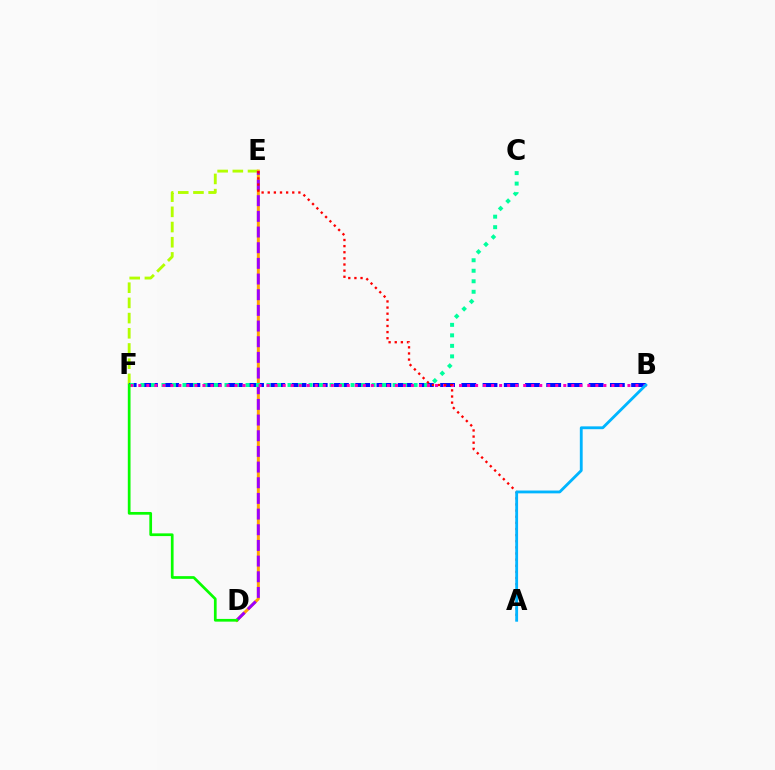{('E', 'F'): [{'color': '#b3ff00', 'line_style': 'dashed', 'thickness': 2.06}], ('D', 'E'): [{'color': '#ffa500', 'line_style': 'solid', 'thickness': 2.15}, {'color': '#9b00ff', 'line_style': 'dashed', 'thickness': 2.13}], ('B', 'F'): [{'color': '#0010ff', 'line_style': 'dashed', 'thickness': 2.88}, {'color': '#ff00bd', 'line_style': 'dotted', 'thickness': 2.18}], ('C', 'F'): [{'color': '#00ff9d', 'line_style': 'dotted', 'thickness': 2.85}], ('A', 'E'): [{'color': '#ff0000', 'line_style': 'dotted', 'thickness': 1.67}], ('D', 'F'): [{'color': '#08ff00', 'line_style': 'solid', 'thickness': 1.96}], ('A', 'B'): [{'color': '#00b5ff', 'line_style': 'solid', 'thickness': 2.04}]}